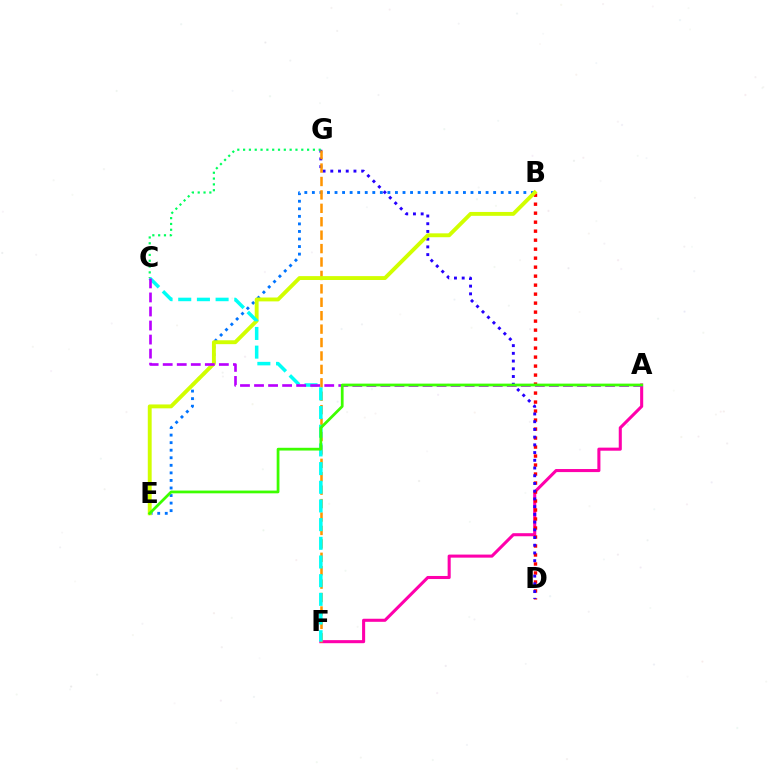{('A', 'F'): [{'color': '#ff00ac', 'line_style': 'solid', 'thickness': 2.21}], ('B', 'D'): [{'color': '#ff0000', 'line_style': 'dotted', 'thickness': 2.44}], ('B', 'E'): [{'color': '#0074ff', 'line_style': 'dotted', 'thickness': 2.05}, {'color': '#d1ff00', 'line_style': 'solid', 'thickness': 2.79}], ('D', 'G'): [{'color': '#2500ff', 'line_style': 'dotted', 'thickness': 2.1}], ('C', 'G'): [{'color': '#00ff5c', 'line_style': 'dotted', 'thickness': 1.58}], ('F', 'G'): [{'color': '#ff9400', 'line_style': 'dashed', 'thickness': 1.82}], ('C', 'F'): [{'color': '#00fff6', 'line_style': 'dashed', 'thickness': 2.54}], ('A', 'C'): [{'color': '#b900ff', 'line_style': 'dashed', 'thickness': 1.91}], ('A', 'E'): [{'color': '#3dff00', 'line_style': 'solid', 'thickness': 1.98}]}